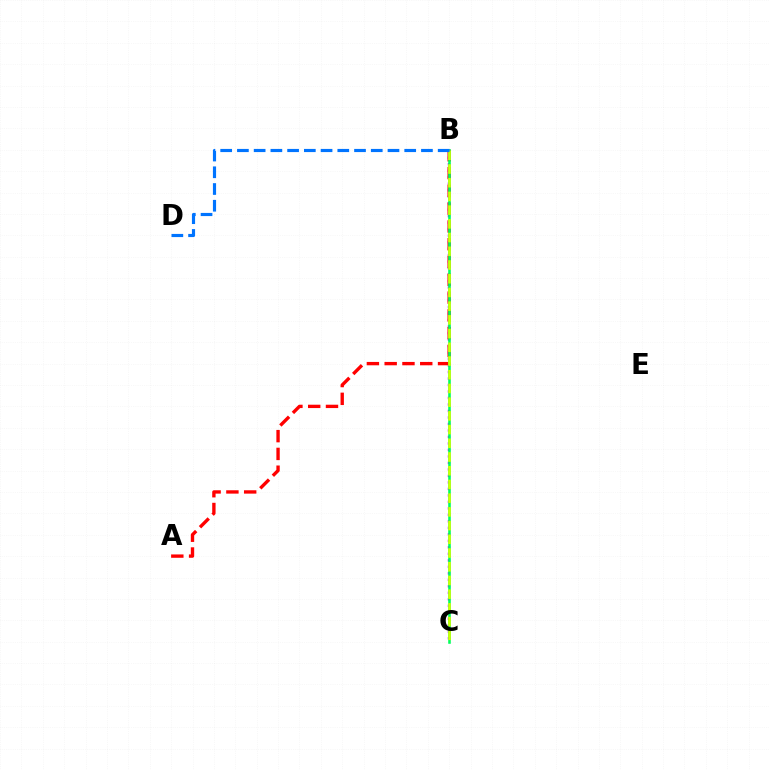{('B', 'C'): [{'color': '#b900ff', 'line_style': 'dotted', 'thickness': 1.76}, {'color': '#00ff5c', 'line_style': 'solid', 'thickness': 1.86}, {'color': '#d1ff00', 'line_style': 'dashed', 'thickness': 1.86}], ('A', 'B'): [{'color': '#ff0000', 'line_style': 'dashed', 'thickness': 2.42}], ('B', 'D'): [{'color': '#0074ff', 'line_style': 'dashed', 'thickness': 2.27}]}